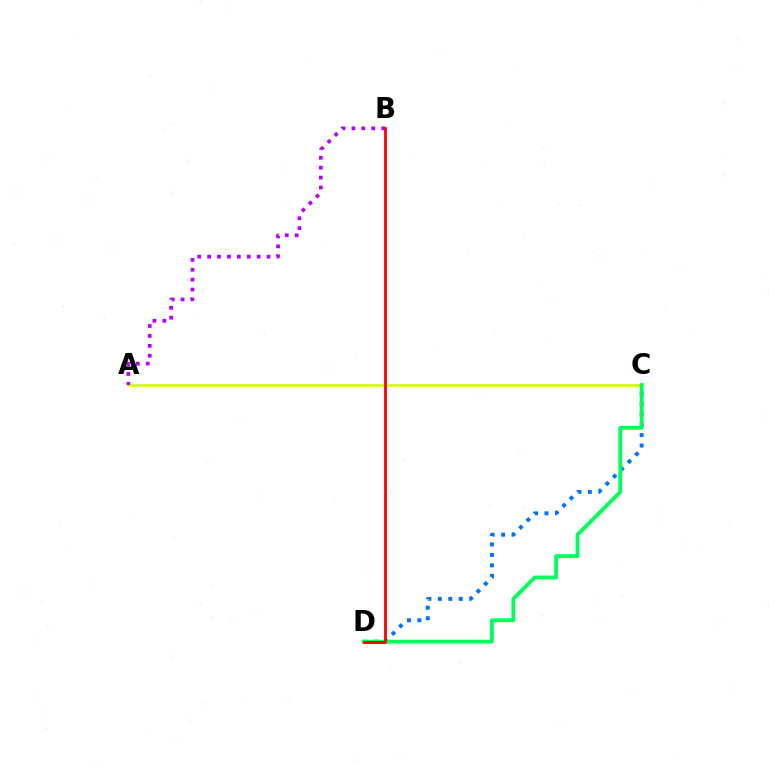{('C', 'D'): [{'color': '#0074ff', 'line_style': 'dotted', 'thickness': 2.84}, {'color': '#00ff5c', 'line_style': 'solid', 'thickness': 2.75}], ('A', 'C'): [{'color': '#d1ff00', 'line_style': 'solid', 'thickness': 1.93}], ('A', 'B'): [{'color': '#b900ff', 'line_style': 'dotted', 'thickness': 2.69}], ('B', 'D'): [{'color': '#ff0000', 'line_style': 'solid', 'thickness': 2.02}]}